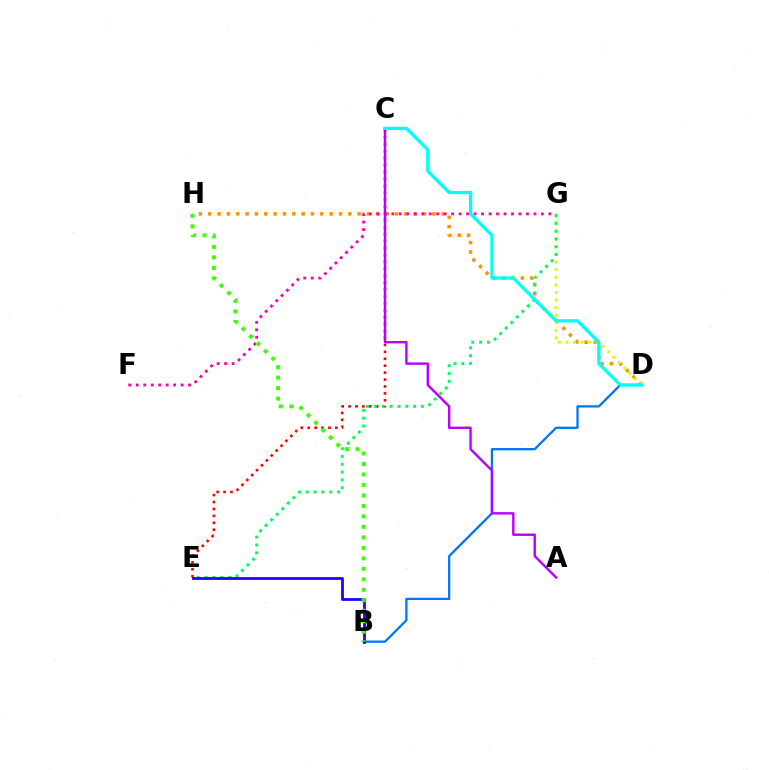{('D', 'H'): [{'color': '#ff9400', 'line_style': 'dotted', 'thickness': 2.54}], ('D', 'G'): [{'color': '#d1ff00', 'line_style': 'dotted', 'thickness': 2.06}], ('B', 'D'): [{'color': '#0074ff', 'line_style': 'solid', 'thickness': 1.63}], ('C', 'E'): [{'color': '#ff0000', 'line_style': 'dotted', 'thickness': 1.88}], ('F', 'G'): [{'color': '#ff00ac', 'line_style': 'dotted', 'thickness': 2.03}], ('E', 'G'): [{'color': '#00ff5c', 'line_style': 'dotted', 'thickness': 2.13}], ('B', 'E'): [{'color': '#2500ff', 'line_style': 'solid', 'thickness': 2.0}], ('A', 'C'): [{'color': '#b900ff', 'line_style': 'solid', 'thickness': 1.73}], ('C', 'D'): [{'color': '#00fff6', 'line_style': 'solid', 'thickness': 2.33}], ('B', 'H'): [{'color': '#3dff00', 'line_style': 'dotted', 'thickness': 2.85}]}